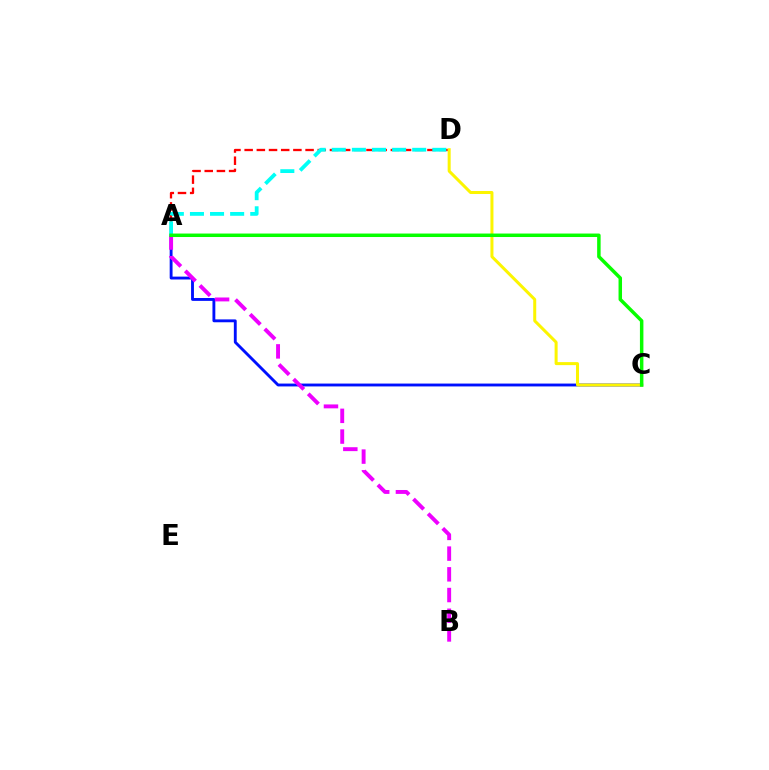{('A', 'C'): [{'color': '#0010ff', 'line_style': 'solid', 'thickness': 2.06}, {'color': '#08ff00', 'line_style': 'solid', 'thickness': 2.51}], ('A', 'D'): [{'color': '#ff0000', 'line_style': 'dashed', 'thickness': 1.66}, {'color': '#00fff6', 'line_style': 'dashed', 'thickness': 2.73}], ('A', 'B'): [{'color': '#ee00ff', 'line_style': 'dashed', 'thickness': 2.81}], ('C', 'D'): [{'color': '#fcf500', 'line_style': 'solid', 'thickness': 2.17}]}